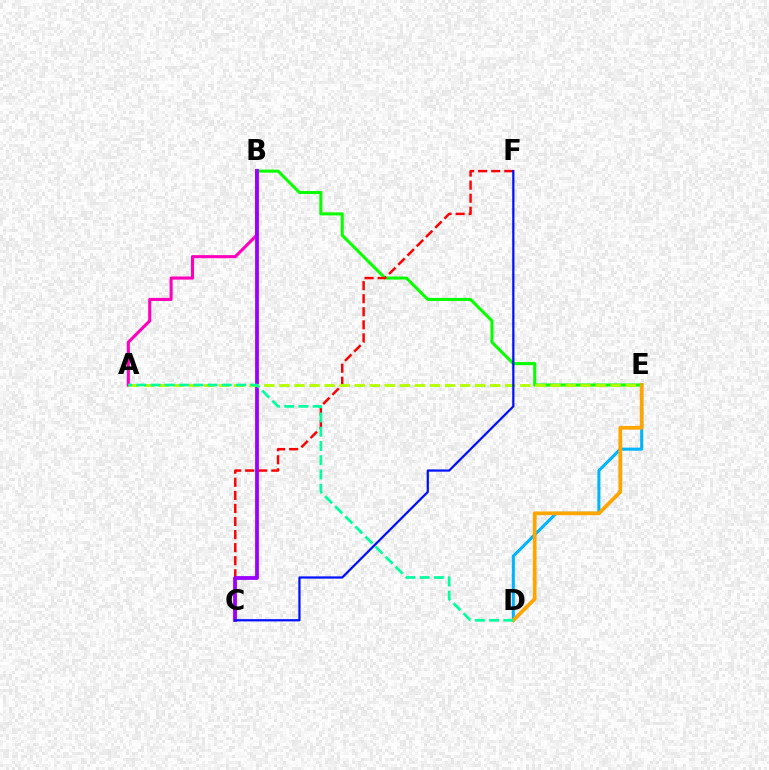{('B', 'E'): [{'color': '#08ff00', 'line_style': 'solid', 'thickness': 2.19}], ('C', 'F'): [{'color': '#ff0000', 'line_style': 'dashed', 'thickness': 1.77}, {'color': '#0010ff', 'line_style': 'solid', 'thickness': 1.61}], ('D', 'E'): [{'color': '#00b5ff', 'line_style': 'solid', 'thickness': 2.2}, {'color': '#ffa500', 'line_style': 'solid', 'thickness': 2.69}], ('A', 'B'): [{'color': '#ff00bd', 'line_style': 'solid', 'thickness': 2.23}], ('B', 'C'): [{'color': '#9b00ff', 'line_style': 'solid', 'thickness': 2.72}], ('A', 'E'): [{'color': '#b3ff00', 'line_style': 'dashed', 'thickness': 2.05}], ('A', 'D'): [{'color': '#00ff9d', 'line_style': 'dashed', 'thickness': 1.94}]}